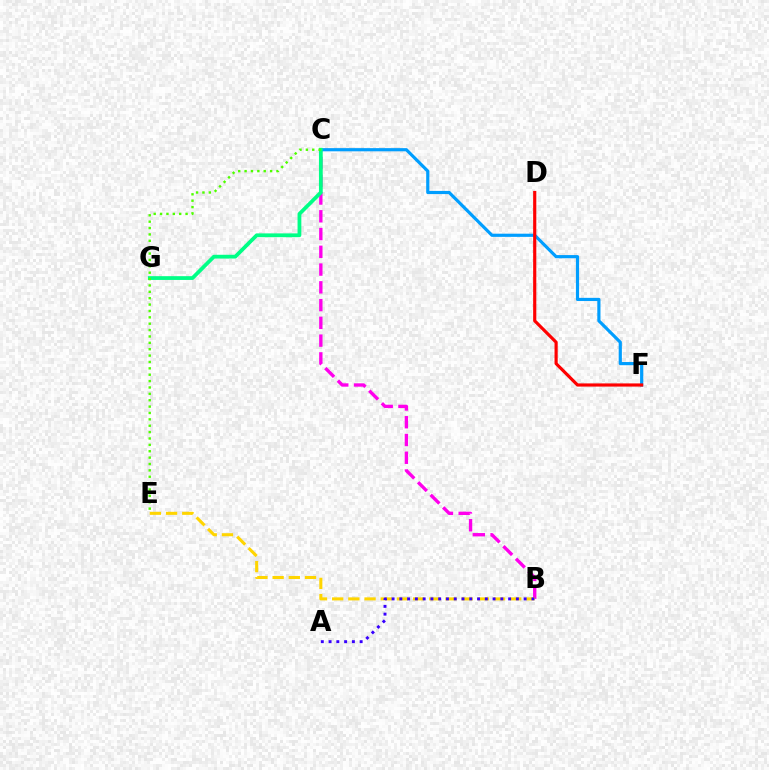{('B', 'C'): [{'color': '#ff00ed', 'line_style': 'dashed', 'thickness': 2.41}], ('B', 'E'): [{'color': '#ffd500', 'line_style': 'dashed', 'thickness': 2.2}], ('C', 'F'): [{'color': '#009eff', 'line_style': 'solid', 'thickness': 2.29}], ('A', 'B'): [{'color': '#3700ff', 'line_style': 'dotted', 'thickness': 2.11}], ('C', 'G'): [{'color': '#00ff86', 'line_style': 'solid', 'thickness': 2.72}], ('C', 'E'): [{'color': '#4fff00', 'line_style': 'dotted', 'thickness': 1.73}], ('D', 'F'): [{'color': '#ff0000', 'line_style': 'solid', 'thickness': 2.28}]}